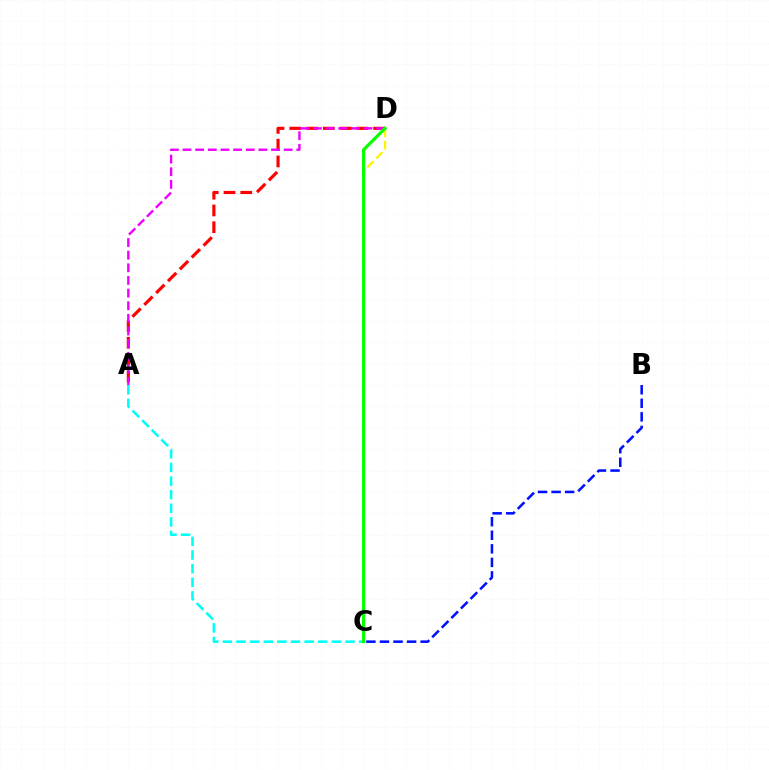{('A', 'D'): [{'color': '#ff0000', 'line_style': 'dashed', 'thickness': 2.28}, {'color': '#ee00ff', 'line_style': 'dashed', 'thickness': 1.72}], ('C', 'D'): [{'color': '#fcf500', 'line_style': 'dashed', 'thickness': 1.7}, {'color': '#08ff00', 'line_style': 'solid', 'thickness': 2.29}], ('A', 'C'): [{'color': '#00fff6', 'line_style': 'dashed', 'thickness': 1.85}], ('B', 'C'): [{'color': '#0010ff', 'line_style': 'dashed', 'thickness': 1.84}]}